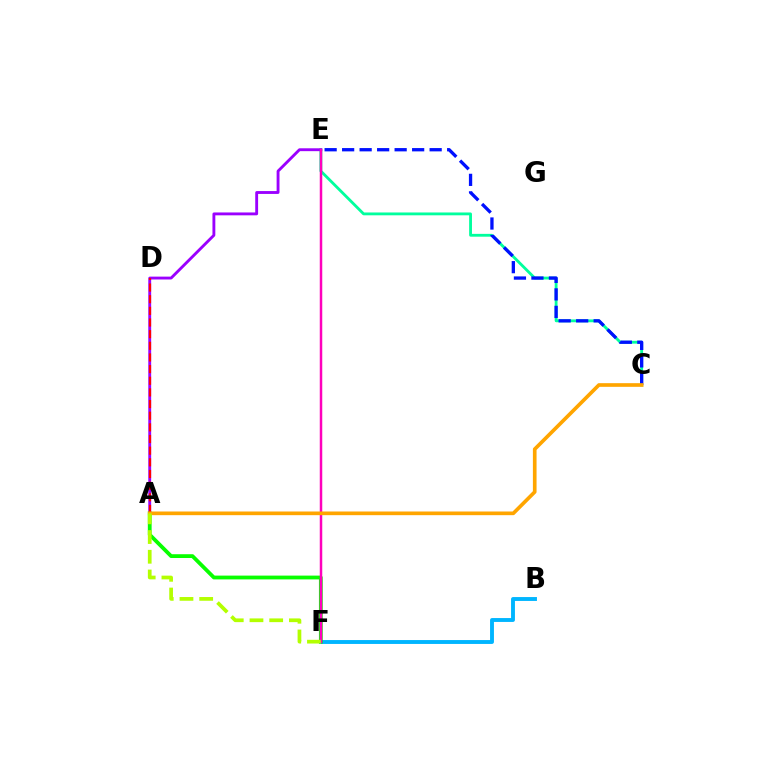{('C', 'E'): [{'color': '#00ff9d', 'line_style': 'solid', 'thickness': 2.04}, {'color': '#0010ff', 'line_style': 'dashed', 'thickness': 2.38}], ('A', 'E'): [{'color': '#9b00ff', 'line_style': 'solid', 'thickness': 2.06}], ('B', 'F'): [{'color': '#00b5ff', 'line_style': 'solid', 'thickness': 2.8}], ('A', 'F'): [{'color': '#08ff00', 'line_style': 'solid', 'thickness': 2.73}, {'color': '#b3ff00', 'line_style': 'dashed', 'thickness': 2.68}], ('A', 'D'): [{'color': '#ff0000', 'line_style': 'dashed', 'thickness': 1.58}], ('E', 'F'): [{'color': '#ff00bd', 'line_style': 'solid', 'thickness': 1.79}], ('A', 'C'): [{'color': '#ffa500', 'line_style': 'solid', 'thickness': 2.64}]}